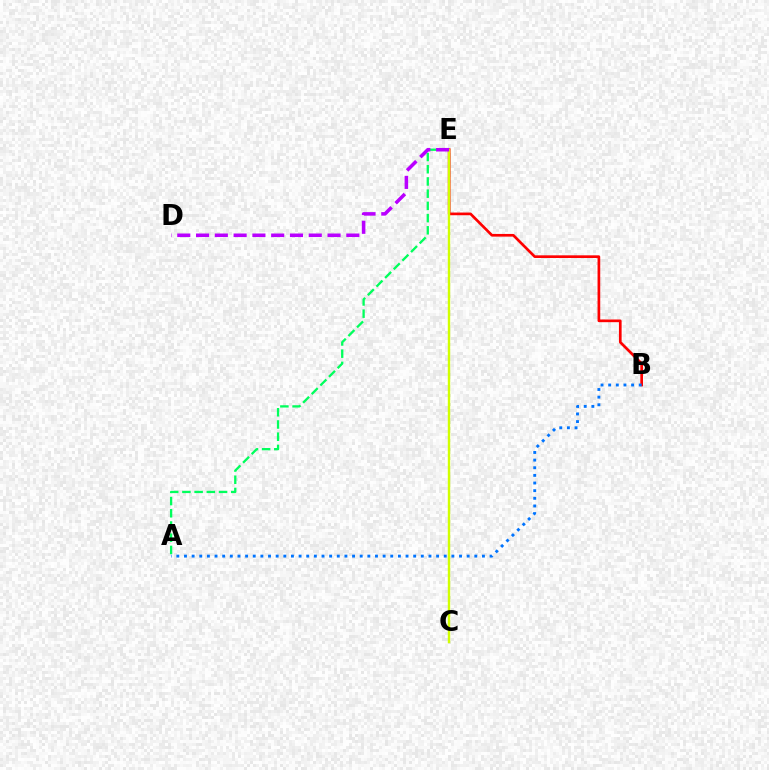{('A', 'E'): [{'color': '#00ff5c', 'line_style': 'dashed', 'thickness': 1.66}], ('B', 'E'): [{'color': '#ff0000', 'line_style': 'solid', 'thickness': 1.94}], ('C', 'E'): [{'color': '#d1ff00', 'line_style': 'solid', 'thickness': 1.73}], ('D', 'E'): [{'color': '#b900ff', 'line_style': 'dashed', 'thickness': 2.55}], ('A', 'B'): [{'color': '#0074ff', 'line_style': 'dotted', 'thickness': 2.08}]}